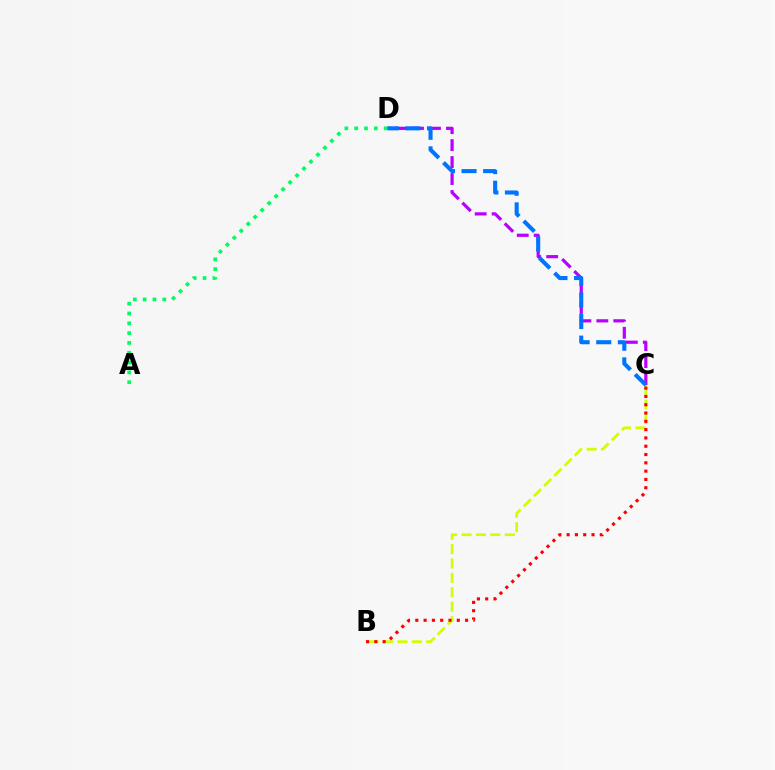{('B', 'C'): [{'color': '#d1ff00', 'line_style': 'dashed', 'thickness': 1.96}, {'color': '#ff0000', 'line_style': 'dotted', 'thickness': 2.25}], ('C', 'D'): [{'color': '#b900ff', 'line_style': 'dashed', 'thickness': 2.3}, {'color': '#0074ff', 'line_style': 'dashed', 'thickness': 2.93}], ('A', 'D'): [{'color': '#00ff5c', 'line_style': 'dotted', 'thickness': 2.67}]}